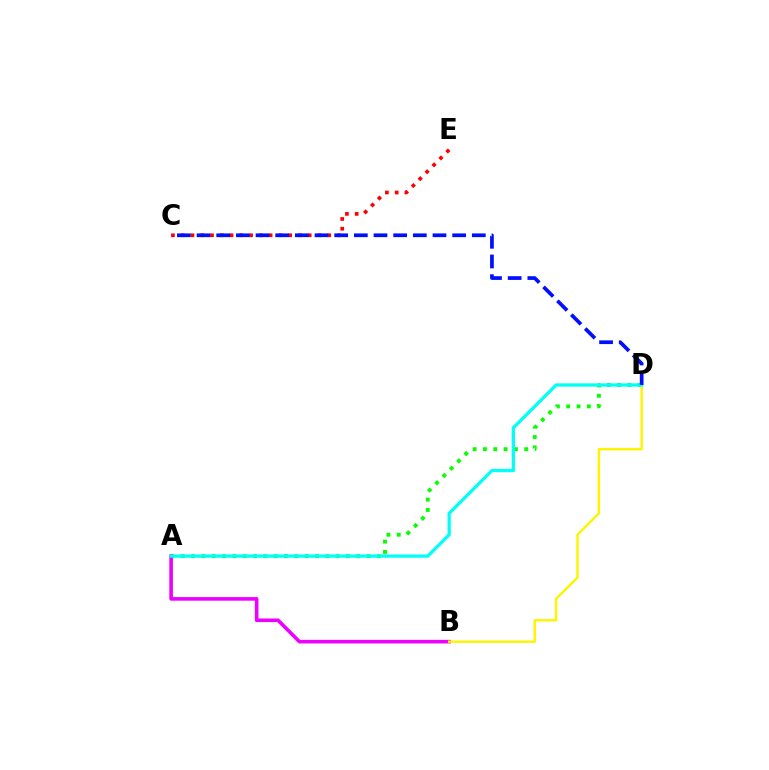{('C', 'E'): [{'color': '#ff0000', 'line_style': 'dotted', 'thickness': 2.65}], ('A', 'D'): [{'color': '#08ff00', 'line_style': 'dotted', 'thickness': 2.8}, {'color': '#00fff6', 'line_style': 'solid', 'thickness': 2.35}], ('A', 'B'): [{'color': '#ee00ff', 'line_style': 'solid', 'thickness': 2.59}], ('B', 'D'): [{'color': '#fcf500', 'line_style': 'solid', 'thickness': 1.74}], ('C', 'D'): [{'color': '#0010ff', 'line_style': 'dashed', 'thickness': 2.67}]}